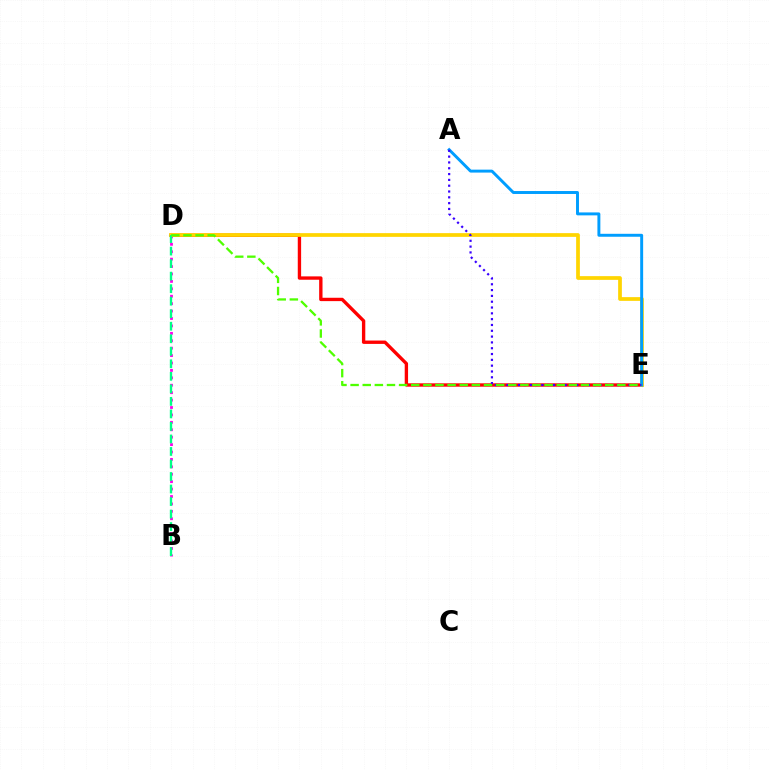{('D', 'E'): [{'color': '#ff0000', 'line_style': 'solid', 'thickness': 2.42}, {'color': '#ffd500', 'line_style': 'solid', 'thickness': 2.68}, {'color': '#4fff00', 'line_style': 'dashed', 'thickness': 1.65}], ('B', 'D'): [{'color': '#ff00ed', 'line_style': 'dotted', 'thickness': 2.02}, {'color': '#00ff86', 'line_style': 'dashed', 'thickness': 1.7}], ('A', 'E'): [{'color': '#009eff', 'line_style': 'solid', 'thickness': 2.12}, {'color': '#3700ff', 'line_style': 'dotted', 'thickness': 1.58}]}